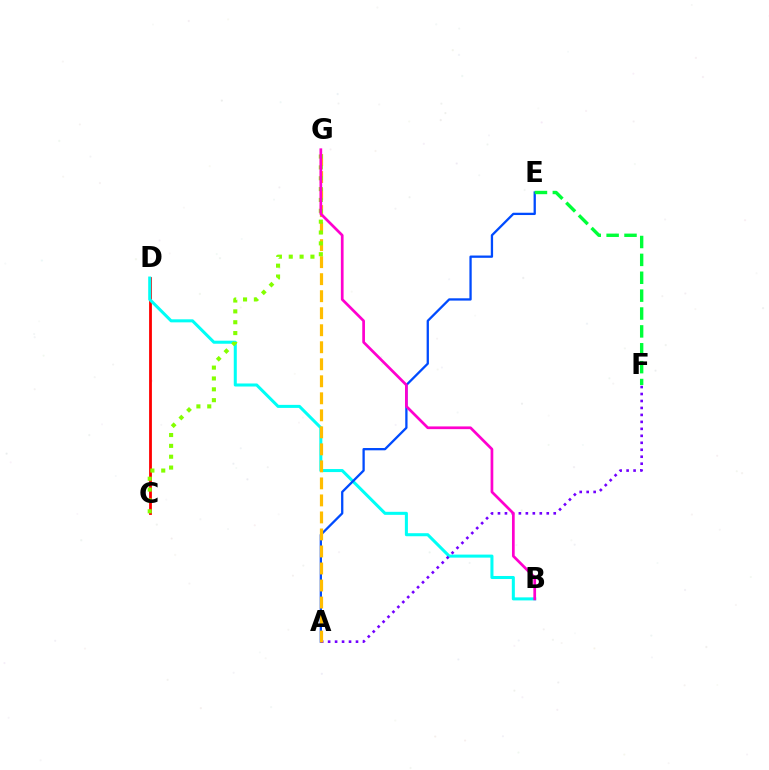{('C', 'D'): [{'color': '#ff0000', 'line_style': 'solid', 'thickness': 2.01}], ('B', 'D'): [{'color': '#00fff6', 'line_style': 'solid', 'thickness': 2.19}], ('A', 'E'): [{'color': '#004bff', 'line_style': 'solid', 'thickness': 1.65}], ('A', 'F'): [{'color': '#7200ff', 'line_style': 'dotted', 'thickness': 1.89}], ('A', 'G'): [{'color': '#ffbd00', 'line_style': 'dashed', 'thickness': 2.31}], ('E', 'F'): [{'color': '#00ff39', 'line_style': 'dashed', 'thickness': 2.43}], ('C', 'G'): [{'color': '#84ff00', 'line_style': 'dotted', 'thickness': 2.95}], ('B', 'G'): [{'color': '#ff00cf', 'line_style': 'solid', 'thickness': 1.96}]}